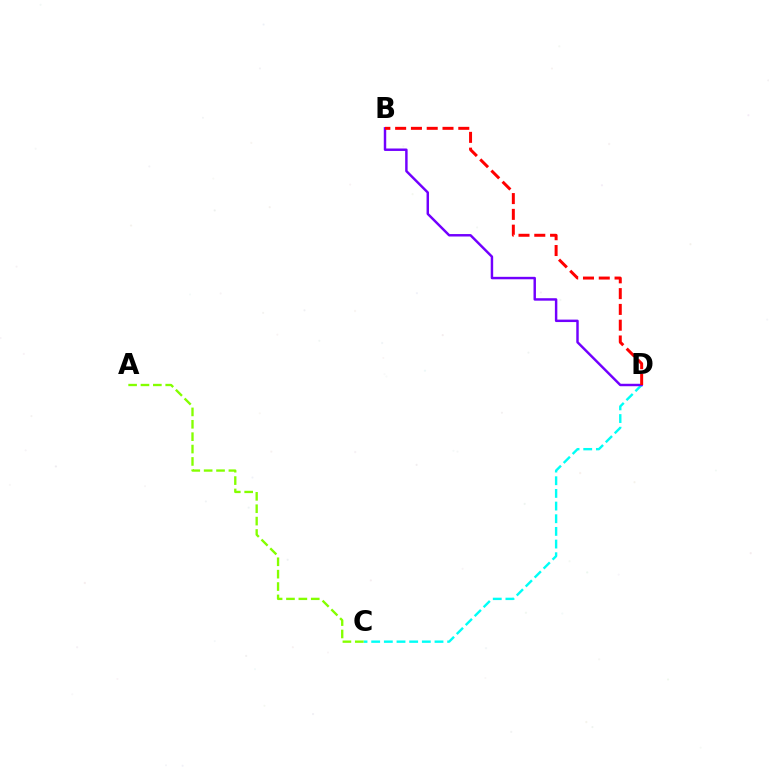{('C', 'D'): [{'color': '#00fff6', 'line_style': 'dashed', 'thickness': 1.72}], ('B', 'D'): [{'color': '#7200ff', 'line_style': 'solid', 'thickness': 1.77}, {'color': '#ff0000', 'line_style': 'dashed', 'thickness': 2.14}], ('A', 'C'): [{'color': '#84ff00', 'line_style': 'dashed', 'thickness': 1.68}]}